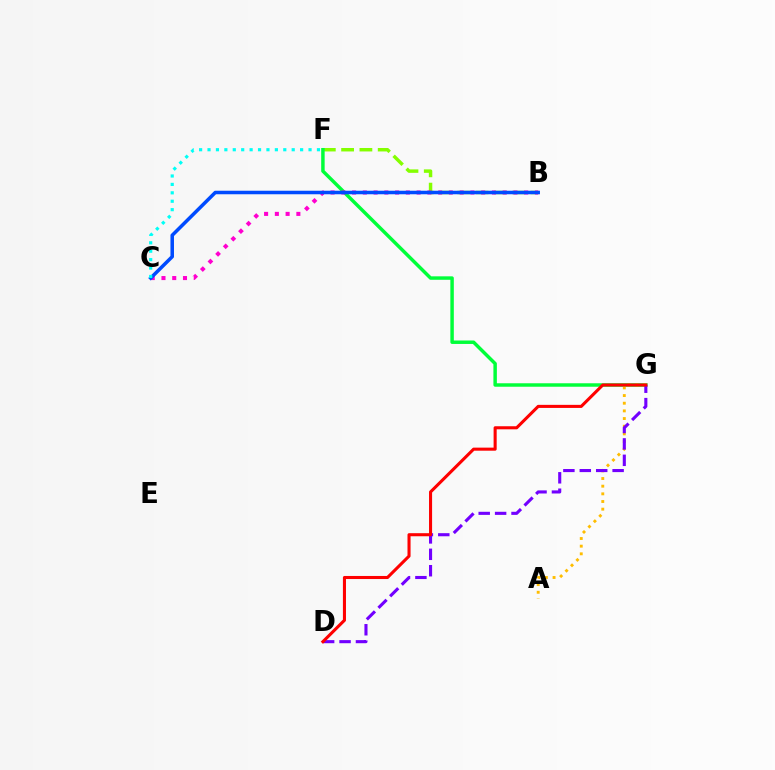{('B', 'F'): [{'color': '#84ff00', 'line_style': 'dashed', 'thickness': 2.49}], ('F', 'G'): [{'color': '#00ff39', 'line_style': 'solid', 'thickness': 2.49}], ('B', 'C'): [{'color': '#ff00cf', 'line_style': 'dotted', 'thickness': 2.92}, {'color': '#004bff', 'line_style': 'solid', 'thickness': 2.54}], ('A', 'G'): [{'color': '#ffbd00', 'line_style': 'dotted', 'thickness': 2.08}], ('C', 'F'): [{'color': '#00fff6', 'line_style': 'dotted', 'thickness': 2.29}], ('D', 'G'): [{'color': '#7200ff', 'line_style': 'dashed', 'thickness': 2.23}, {'color': '#ff0000', 'line_style': 'solid', 'thickness': 2.21}]}